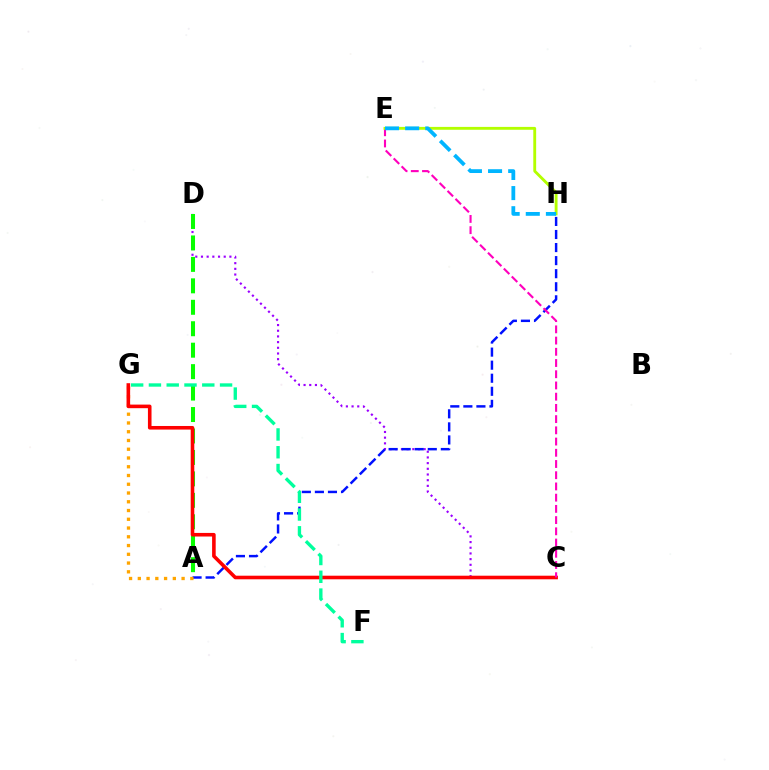{('C', 'D'): [{'color': '#9b00ff', 'line_style': 'dotted', 'thickness': 1.54}], ('A', 'D'): [{'color': '#08ff00', 'line_style': 'dashed', 'thickness': 2.91}], ('A', 'H'): [{'color': '#0010ff', 'line_style': 'dashed', 'thickness': 1.77}], ('A', 'G'): [{'color': '#ffa500', 'line_style': 'dotted', 'thickness': 2.38}], ('C', 'G'): [{'color': '#ff0000', 'line_style': 'solid', 'thickness': 2.59}], ('C', 'E'): [{'color': '#ff00bd', 'line_style': 'dashed', 'thickness': 1.52}], ('F', 'G'): [{'color': '#00ff9d', 'line_style': 'dashed', 'thickness': 2.42}], ('E', 'H'): [{'color': '#b3ff00', 'line_style': 'solid', 'thickness': 2.06}, {'color': '#00b5ff', 'line_style': 'dashed', 'thickness': 2.73}]}